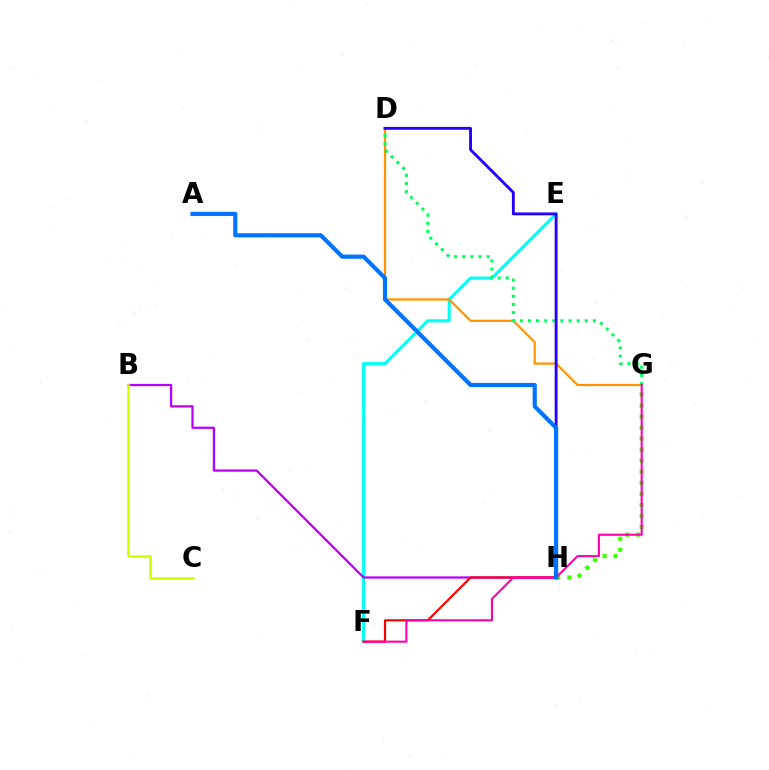{('E', 'F'): [{'color': '#00fff6', 'line_style': 'solid', 'thickness': 2.22}], ('B', 'H'): [{'color': '#b900ff', 'line_style': 'solid', 'thickness': 1.62}], ('G', 'H'): [{'color': '#3dff00', 'line_style': 'dotted', 'thickness': 3.0}], ('B', 'C'): [{'color': '#d1ff00', 'line_style': 'solid', 'thickness': 1.85}], ('D', 'G'): [{'color': '#ff9400', 'line_style': 'solid', 'thickness': 1.61}, {'color': '#00ff5c', 'line_style': 'dotted', 'thickness': 2.21}], ('D', 'H'): [{'color': '#2500ff', 'line_style': 'solid', 'thickness': 2.07}], ('F', 'H'): [{'color': '#ff0000', 'line_style': 'solid', 'thickness': 1.56}], ('F', 'G'): [{'color': '#ff00ac', 'line_style': 'solid', 'thickness': 1.51}], ('A', 'H'): [{'color': '#0074ff', 'line_style': 'solid', 'thickness': 2.99}]}